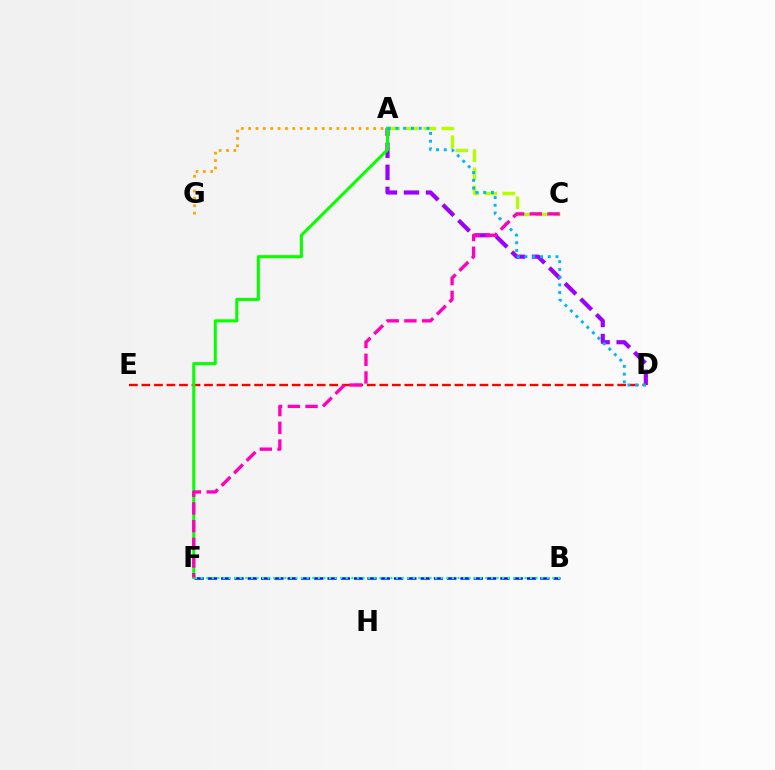{('D', 'E'): [{'color': '#ff0000', 'line_style': 'dashed', 'thickness': 1.7}], ('A', 'C'): [{'color': '#b3ff00', 'line_style': 'dashed', 'thickness': 2.45}], ('A', 'D'): [{'color': '#9b00ff', 'line_style': 'dashed', 'thickness': 3.0}, {'color': '#00b5ff', 'line_style': 'dotted', 'thickness': 2.1}], ('A', 'G'): [{'color': '#ffa500', 'line_style': 'dotted', 'thickness': 2.0}], ('B', 'F'): [{'color': '#0010ff', 'line_style': 'dashed', 'thickness': 1.81}, {'color': '#00ff9d', 'line_style': 'dotted', 'thickness': 1.52}], ('A', 'F'): [{'color': '#08ff00', 'line_style': 'solid', 'thickness': 2.19}], ('C', 'F'): [{'color': '#ff00bd', 'line_style': 'dashed', 'thickness': 2.4}]}